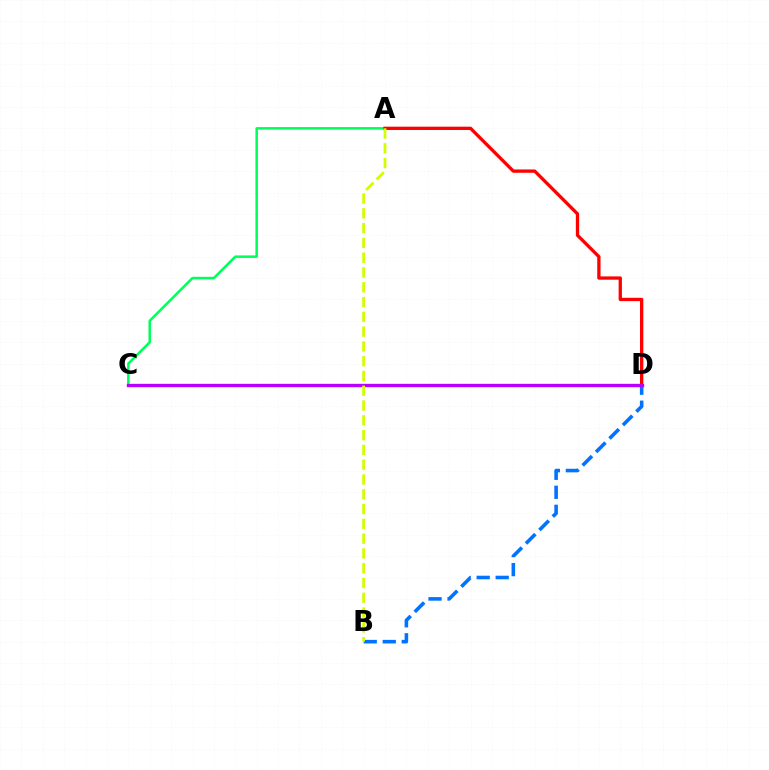{('A', 'C'): [{'color': '#00ff5c', 'line_style': 'solid', 'thickness': 1.81}], ('A', 'D'): [{'color': '#ff0000', 'line_style': 'solid', 'thickness': 2.38}], ('B', 'D'): [{'color': '#0074ff', 'line_style': 'dashed', 'thickness': 2.58}], ('C', 'D'): [{'color': '#b900ff', 'line_style': 'solid', 'thickness': 2.41}], ('A', 'B'): [{'color': '#d1ff00', 'line_style': 'dashed', 'thickness': 2.01}]}